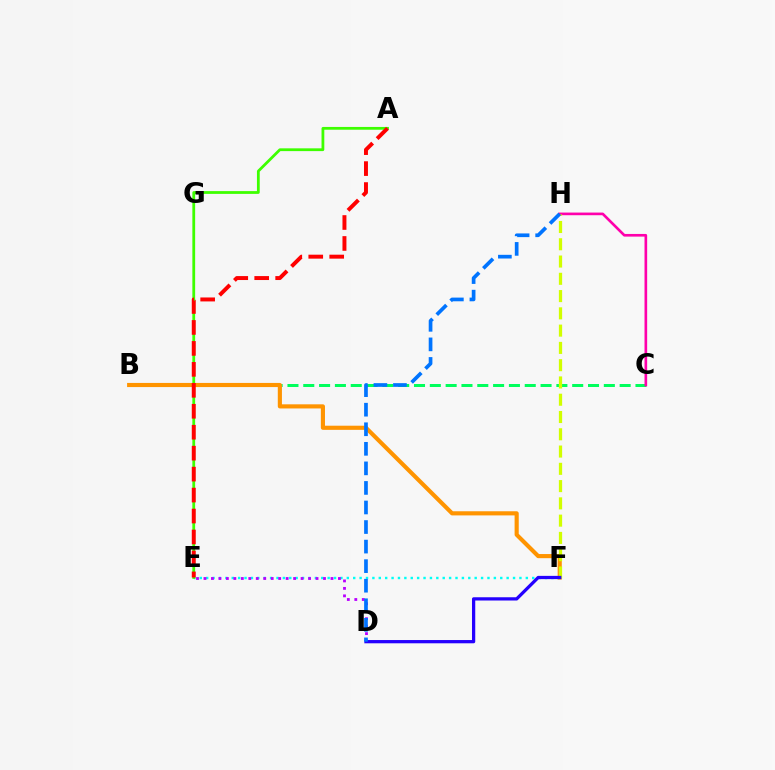{('E', 'F'): [{'color': '#00fff6', 'line_style': 'dotted', 'thickness': 1.74}], ('B', 'C'): [{'color': '#00ff5c', 'line_style': 'dashed', 'thickness': 2.15}], ('A', 'E'): [{'color': '#3dff00', 'line_style': 'solid', 'thickness': 2.0}, {'color': '#ff0000', 'line_style': 'dashed', 'thickness': 2.85}], ('B', 'F'): [{'color': '#ff9400', 'line_style': 'solid', 'thickness': 2.98}], ('D', 'E'): [{'color': '#b900ff', 'line_style': 'dotted', 'thickness': 2.03}], ('C', 'H'): [{'color': '#ff00ac', 'line_style': 'solid', 'thickness': 1.91}], ('F', 'H'): [{'color': '#d1ff00', 'line_style': 'dashed', 'thickness': 2.35}], ('D', 'F'): [{'color': '#2500ff', 'line_style': 'solid', 'thickness': 2.34}], ('D', 'H'): [{'color': '#0074ff', 'line_style': 'dashed', 'thickness': 2.66}]}